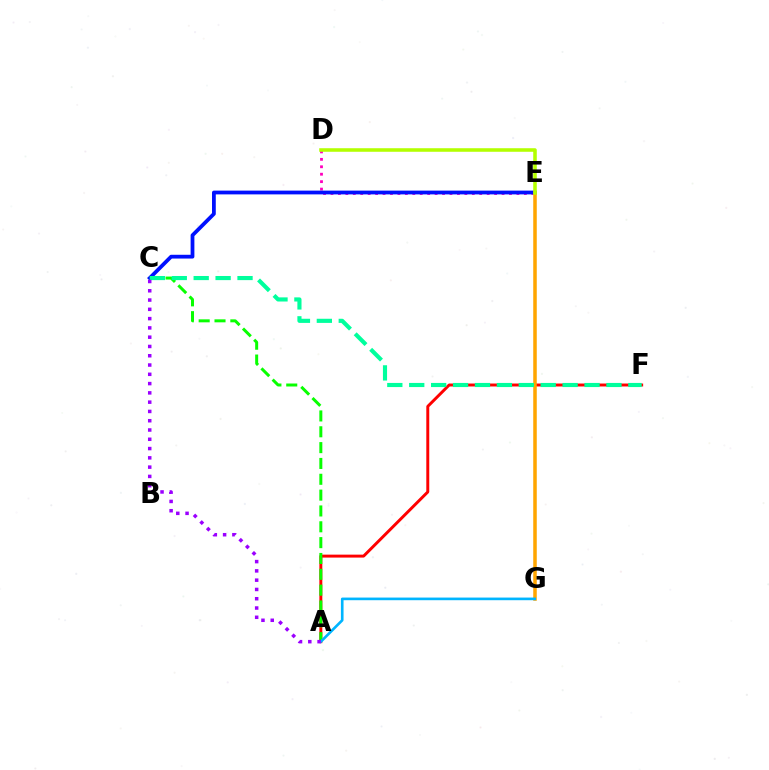{('D', 'E'): [{'color': '#ff00bd', 'line_style': 'dotted', 'thickness': 2.02}, {'color': '#b3ff00', 'line_style': 'solid', 'thickness': 2.56}], ('A', 'F'): [{'color': '#ff0000', 'line_style': 'solid', 'thickness': 2.12}], ('A', 'C'): [{'color': '#08ff00', 'line_style': 'dashed', 'thickness': 2.15}, {'color': '#9b00ff', 'line_style': 'dotted', 'thickness': 2.52}], ('C', 'E'): [{'color': '#0010ff', 'line_style': 'solid', 'thickness': 2.72}], ('E', 'G'): [{'color': '#ffa500', 'line_style': 'solid', 'thickness': 2.54}], ('A', 'G'): [{'color': '#00b5ff', 'line_style': 'solid', 'thickness': 1.9}], ('C', 'F'): [{'color': '#00ff9d', 'line_style': 'dashed', 'thickness': 2.98}]}